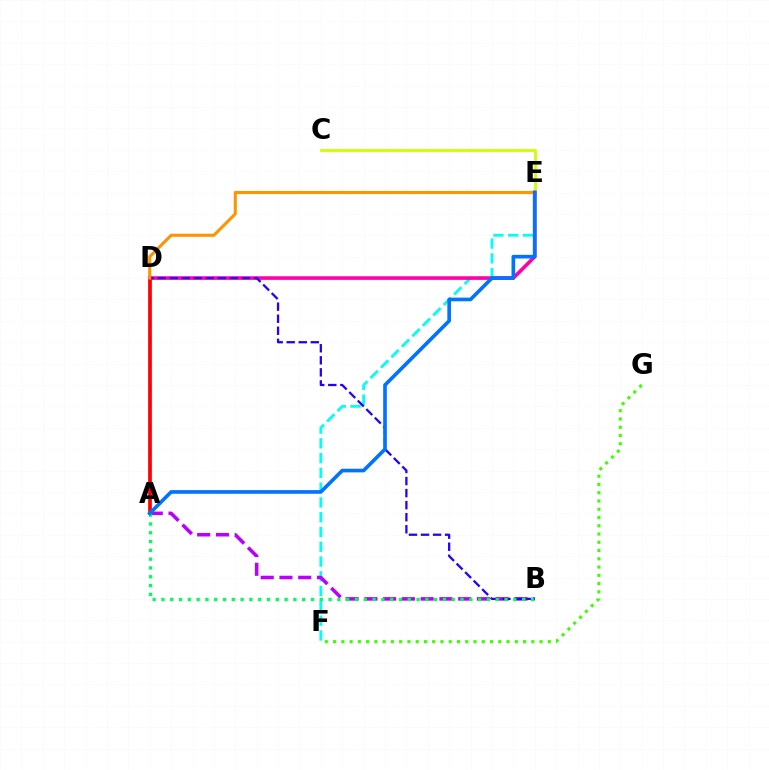{('C', 'E'): [{'color': '#d1ff00', 'line_style': 'solid', 'thickness': 2.04}], ('E', 'F'): [{'color': '#00fff6', 'line_style': 'dashed', 'thickness': 2.01}], ('A', 'B'): [{'color': '#b900ff', 'line_style': 'dashed', 'thickness': 2.55}, {'color': '#00ff5c', 'line_style': 'dotted', 'thickness': 2.39}], ('F', 'G'): [{'color': '#3dff00', 'line_style': 'dotted', 'thickness': 2.24}], ('D', 'E'): [{'color': '#ff00ac', 'line_style': 'solid', 'thickness': 2.6}, {'color': '#ff9400', 'line_style': 'solid', 'thickness': 2.22}], ('A', 'D'): [{'color': '#ff0000', 'line_style': 'solid', 'thickness': 2.66}], ('B', 'D'): [{'color': '#2500ff', 'line_style': 'dashed', 'thickness': 1.64}], ('A', 'E'): [{'color': '#0074ff', 'line_style': 'solid', 'thickness': 2.63}]}